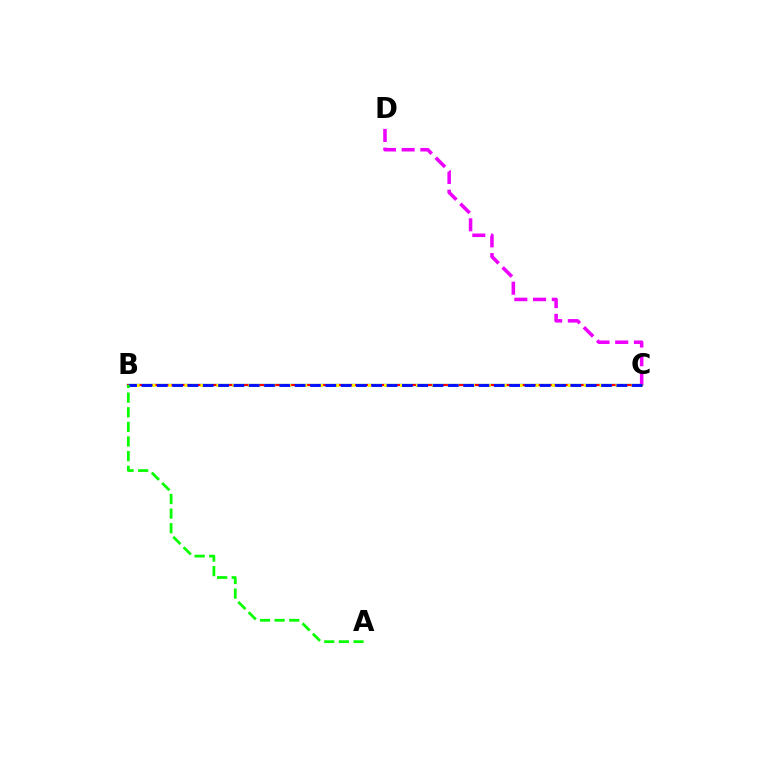{('B', 'C'): [{'color': '#00fff6', 'line_style': 'solid', 'thickness': 1.69}, {'color': '#ff0000', 'line_style': 'solid', 'thickness': 1.57}, {'color': '#fcf500', 'line_style': 'dotted', 'thickness': 2.17}, {'color': '#0010ff', 'line_style': 'dashed', 'thickness': 2.08}], ('C', 'D'): [{'color': '#ee00ff', 'line_style': 'dashed', 'thickness': 2.54}], ('A', 'B'): [{'color': '#08ff00', 'line_style': 'dashed', 'thickness': 1.99}]}